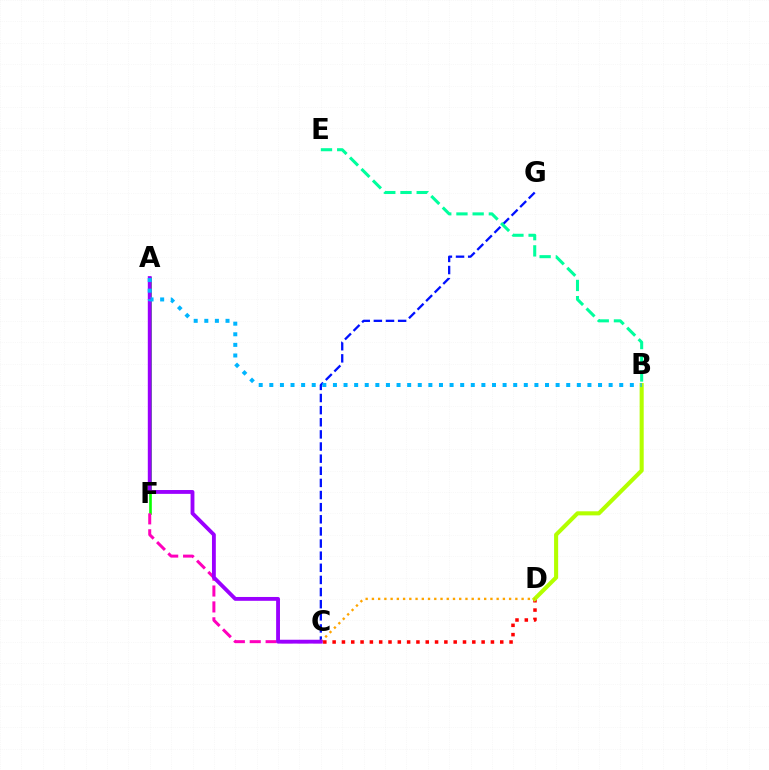{('C', 'D'): [{'color': '#ff0000', 'line_style': 'dotted', 'thickness': 2.53}, {'color': '#ffa500', 'line_style': 'dotted', 'thickness': 1.69}], ('A', 'F'): [{'color': '#08ff00', 'line_style': 'solid', 'thickness': 1.89}], ('B', 'D'): [{'color': '#b3ff00', 'line_style': 'solid', 'thickness': 2.94}], ('C', 'G'): [{'color': '#0010ff', 'line_style': 'dashed', 'thickness': 1.65}], ('C', 'F'): [{'color': '#ff00bd', 'line_style': 'dashed', 'thickness': 2.16}], ('B', 'E'): [{'color': '#00ff9d', 'line_style': 'dashed', 'thickness': 2.2}], ('A', 'C'): [{'color': '#9b00ff', 'line_style': 'solid', 'thickness': 2.77}], ('A', 'B'): [{'color': '#00b5ff', 'line_style': 'dotted', 'thickness': 2.88}]}